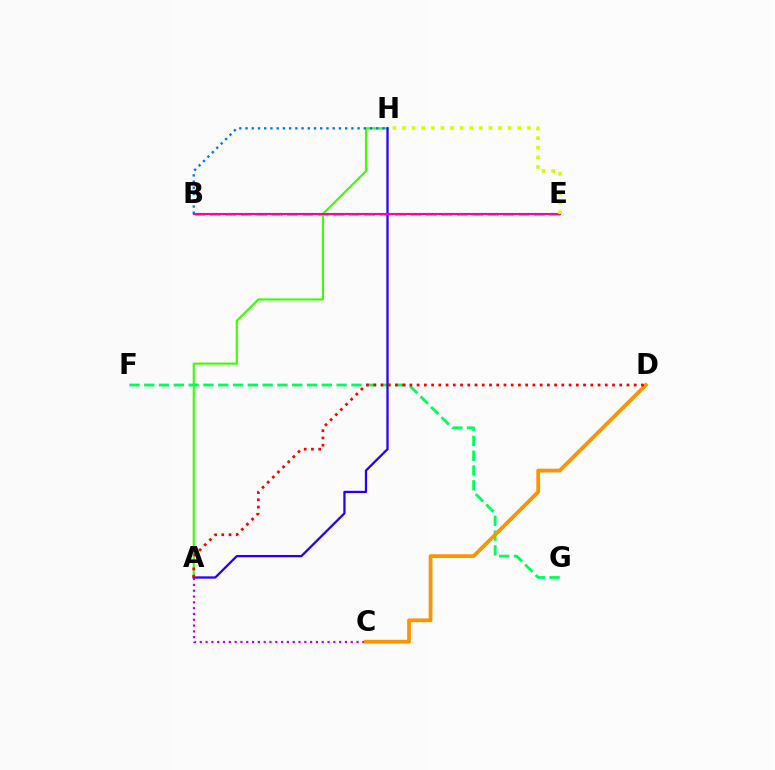{('A', 'H'): [{'color': '#3dff00', 'line_style': 'solid', 'thickness': 1.53}, {'color': '#2500ff', 'line_style': 'solid', 'thickness': 1.63}], ('B', 'H'): [{'color': '#0074ff', 'line_style': 'dotted', 'thickness': 1.69}], ('F', 'G'): [{'color': '#00ff5c', 'line_style': 'dashed', 'thickness': 2.01}], ('B', 'E'): [{'color': '#00fff6', 'line_style': 'dashed', 'thickness': 2.1}, {'color': '#ff00ac', 'line_style': 'solid', 'thickness': 1.52}], ('E', 'H'): [{'color': '#d1ff00', 'line_style': 'dotted', 'thickness': 2.61}], ('A', 'C'): [{'color': '#b900ff', 'line_style': 'dotted', 'thickness': 1.58}], ('C', 'D'): [{'color': '#ff9400', 'line_style': 'solid', 'thickness': 2.71}], ('A', 'D'): [{'color': '#ff0000', 'line_style': 'dotted', 'thickness': 1.97}]}